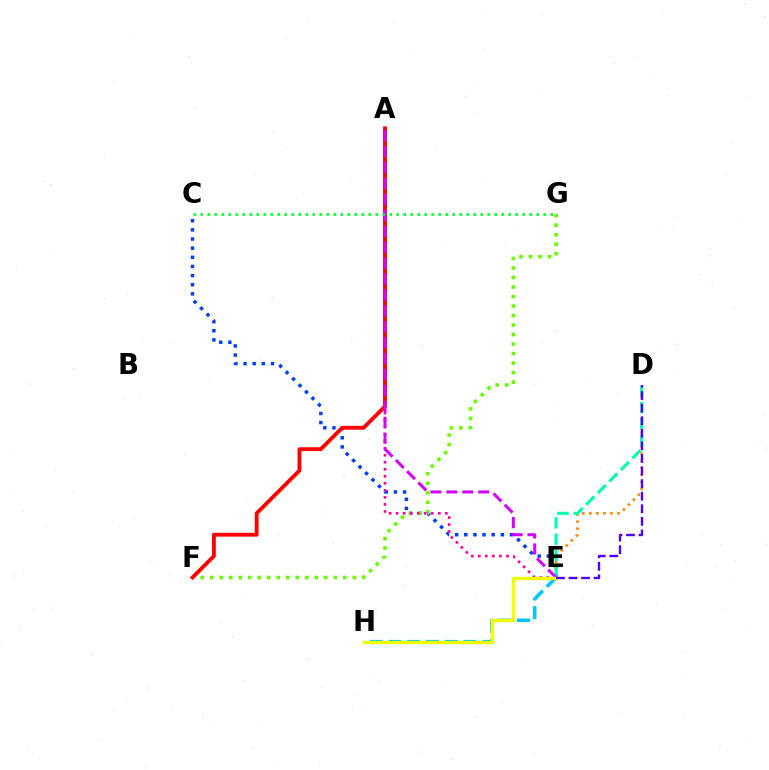{('C', 'E'): [{'color': '#003fff', 'line_style': 'dotted', 'thickness': 2.48}], ('F', 'G'): [{'color': '#66ff00', 'line_style': 'dotted', 'thickness': 2.58}], ('A', 'E'): [{'color': '#ff00a0', 'line_style': 'dotted', 'thickness': 1.91}, {'color': '#d600ff', 'line_style': 'dashed', 'thickness': 2.16}], ('E', 'H'): [{'color': '#00c7ff', 'line_style': 'dashed', 'thickness': 2.55}, {'color': '#eeff00', 'line_style': 'solid', 'thickness': 2.42}], ('D', 'E'): [{'color': '#ff8800', 'line_style': 'dotted', 'thickness': 1.91}, {'color': '#00ffaf', 'line_style': 'dashed', 'thickness': 2.22}, {'color': '#4f00ff', 'line_style': 'dashed', 'thickness': 1.71}], ('A', 'F'): [{'color': '#ff0000', 'line_style': 'solid', 'thickness': 2.76}], ('C', 'G'): [{'color': '#00ff27', 'line_style': 'dotted', 'thickness': 1.9}]}